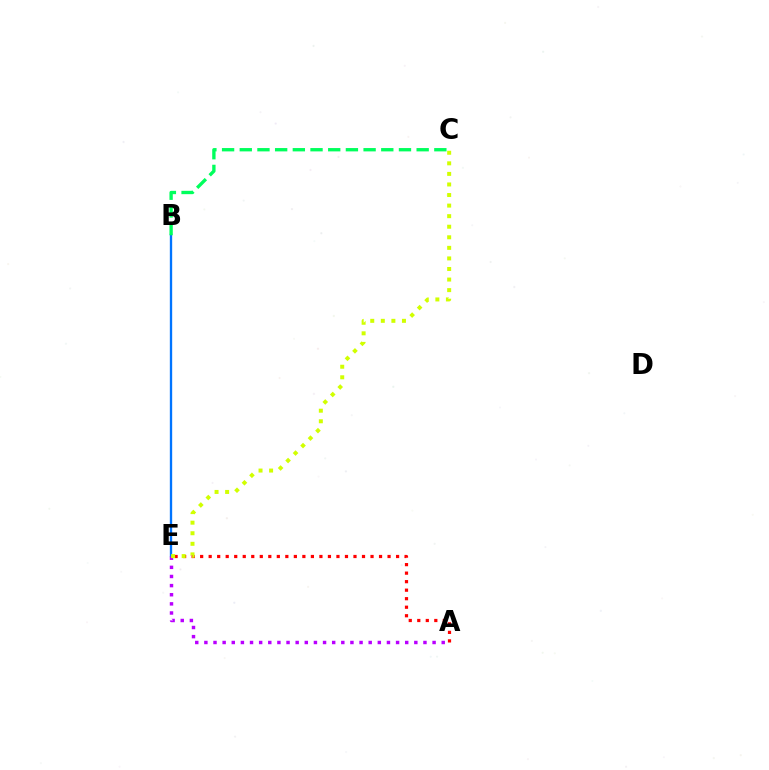{('B', 'E'): [{'color': '#0074ff', 'line_style': 'solid', 'thickness': 1.69}], ('A', 'E'): [{'color': '#b900ff', 'line_style': 'dotted', 'thickness': 2.48}, {'color': '#ff0000', 'line_style': 'dotted', 'thickness': 2.31}], ('C', 'E'): [{'color': '#d1ff00', 'line_style': 'dotted', 'thickness': 2.87}], ('B', 'C'): [{'color': '#00ff5c', 'line_style': 'dashed', 'thickness': 2.4}]}